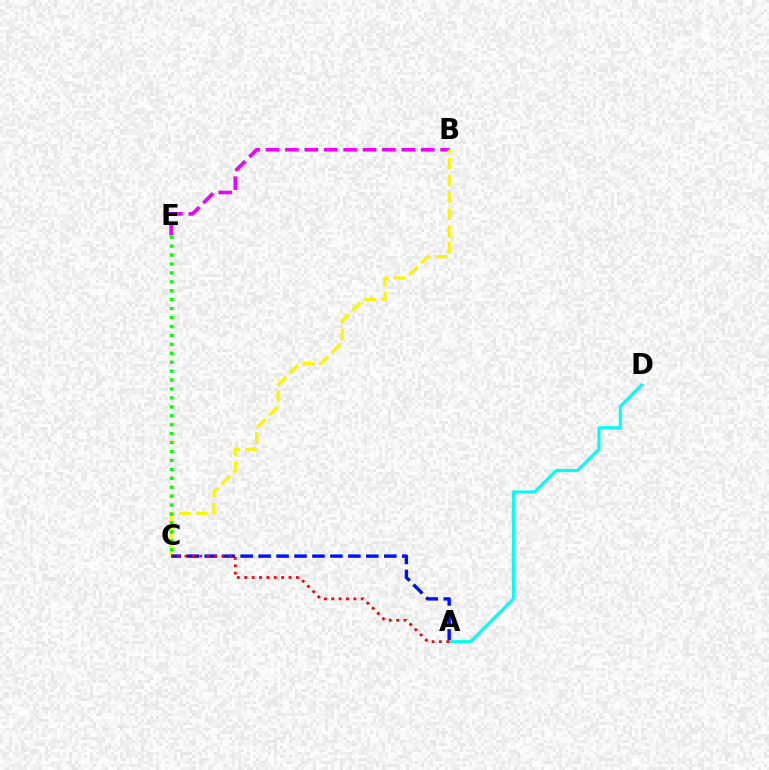{('B', 'E'): [{'color': '#ee00ff', 'line_style': 'dashed', 'thickness': 2.63}], ('B', 'C'): [{'color': '#fcf500', 'line_style': 'dashed', 'thickness': 2.29}], ('A', 'C'): [{'color': '#0010ff', 'line_style': 'dashed', 'thickness': 2.44}, {'color': '#ff0000', 'line_style': 'dotted', 'thickness': 2.0}], ('A', 'D'): [{'color': '#00fff6', 'line_style': 'solid', 'thickness': 2.2}], ('C', 'E'): [{'color': '#08ff00', 'line_style': 'dotted', 'thickness': 2.43}]}